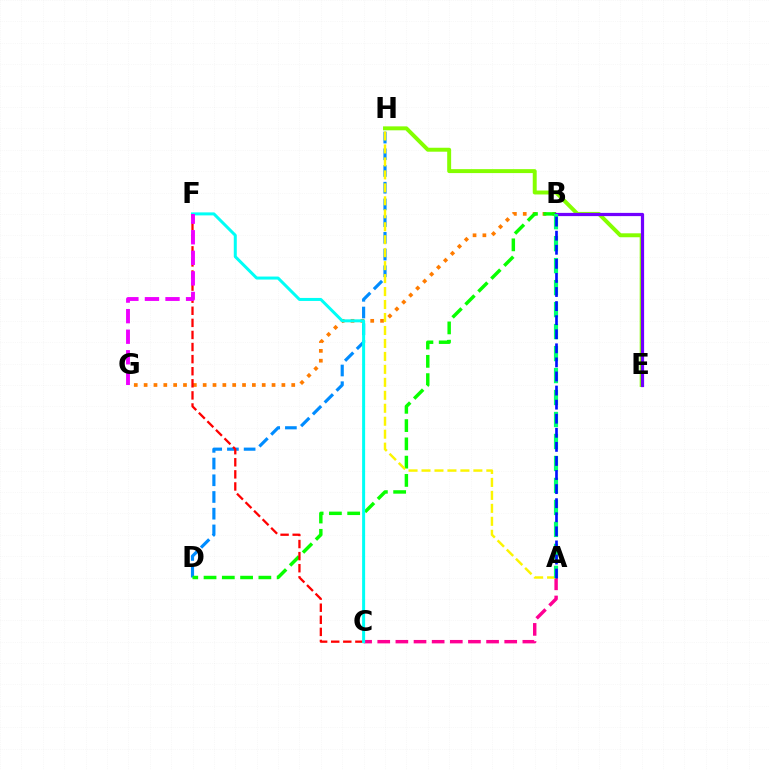{('B', 'G'): [{'color': '#ff7c00', 'line_style': 'dotted', 'thickness': 2.67}], ('A', 'C'): [{'color': '#ff0094', 'line_style': 'dashed', 'thickness': 2.46}], ('D', 'H'): [{'color': '#008cff', 'line_style': 'dashed', 'thickness': 2.27}], ('B', 'D'): [{'color': '#08ff00', 'line_style': 'dashed', 'thickness': 2.48}], ('C', 'F'): [{'color': '#ff0000', 'line_style': 'dashed', 'thickness': 1.64}, {'color': '#00fff6', 'line_style': 'solid', 'thickness': 2.16}], ('E', 'H'): [{'color': '#84ff00', 'line_style': 'solid', 'thickness': 2.84}], ('A', 'H'): [{'color': '#fcf500', 'line_style': 'dashed', 'thickness': 1.76}], ('B', 'E'): [{'color': '#7200ff', 'line_style': 'solid', 'thickness': 2.32}], ('F', 'G'): [{'color': '#ee00ff', 'line_style': 'dashed', 'thickness': 2.79}], ('A', 'B'): [{'color': '#00ff74', 'line_style': 'dashed', 'thickness': 2.99}, {'color': '#0010ff', 'line_style': 'dashed', 'thickness': 1.91}]}